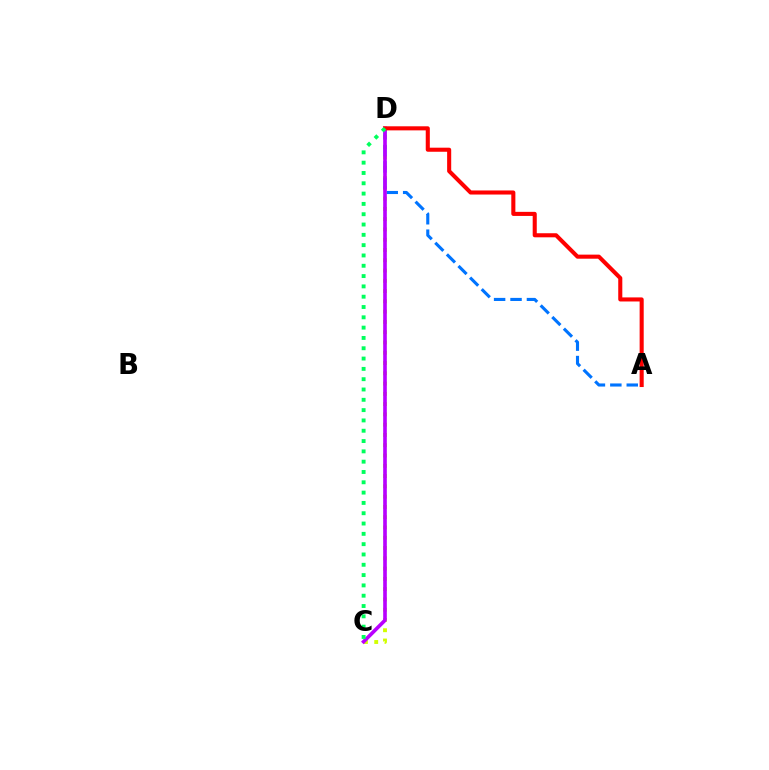{('C', 'D'): [{'color': '#d1ff00', 'line_style': 'dotted', 'thickness': 2.79}, {'color': '#b900ff', 'line_style': 'solid', 'thickness': 2.62}, {'color': '#00ff5c', 'line_style': 'dotted', 'thickness': 2.8}], ('A', 'D'): [{'color': '#0074ff', 'line_style': 'dashed', 'thickness': 2.23}, {'color': '#ff0000', 'line_style': 'solid', 'thickness': 2.93}]}